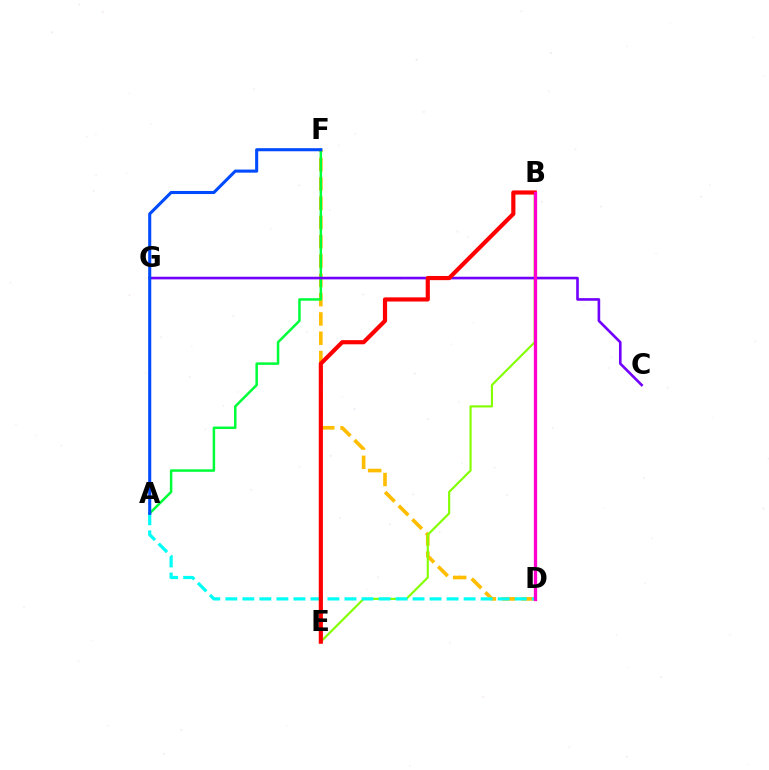{('D', 'F'): [{'color': '#ffbd00', 'line_style': 'dashed', 'thickness': 2.62}], ('B', 'E'): [{'color': '#84ff00', 'line_style': 'solid', 'thickness': 1.54}, {'color': '#ff0000', 'line_style': 'solid', 'thickness': 3.0}], ('A', 'F'): [{'color': '#00ff39', 'line_style': 'solid', 'thickness': 1.8}, {'color': '#004bff', 'line_style': 'solid', 'thickness': 2.22}], ('A', 'D'): [{'color': '#00fff6', 'line_style': 'dashed', 'thickness': 2.31}], ('C', 'G'): [{'color': '#7200ff', 'line_style': 'solid', 'thickness': 1.89}], ('B', 'D'): [{'color': '#ff00cf', 'line_style': 'solid', 'thickness': 2.38}]}